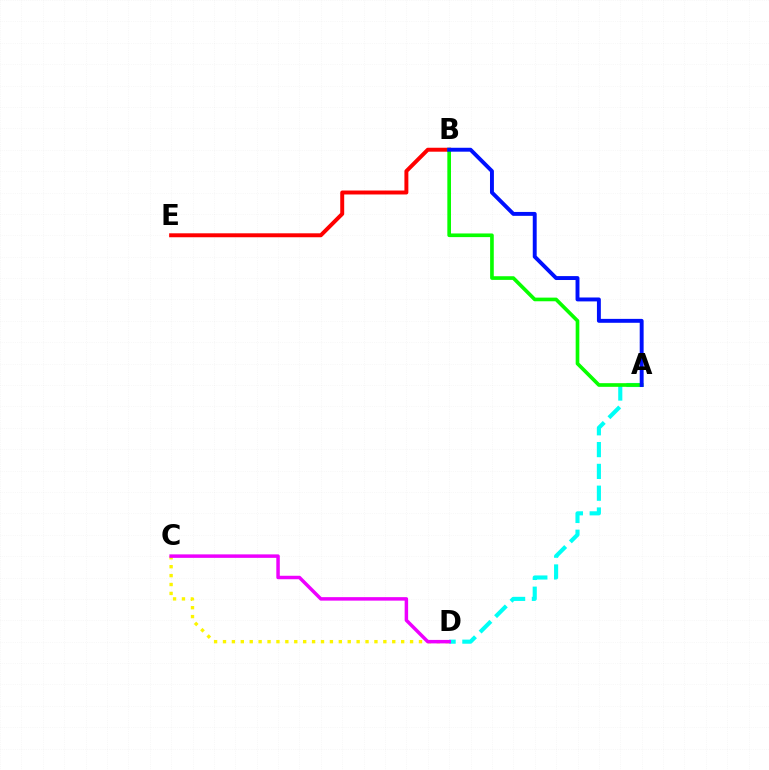{('C', 'D'): [{'color': '#fcf500', 'line_style': 'dotted', 'thickness': 2.42}, {'color': '#ee00ff', 'line_style': 'solid', 'thickness': 2.5}], ('A', 'D'): [{'color': '#00fff6', 'line_style': 'dashed', 'thickness': 2.96}], ('B', 'E'): [{'color': '#ff0000', 'line_style': 'solid', 'thickness': 2.84}], ('A', 'B'): [{'color': '#08ff00', 'line_style': 'solid', 'thickness': 2.63}, {'color': '#0010ff', 'line_style': 'solid', 'thickness': 2.82}]}